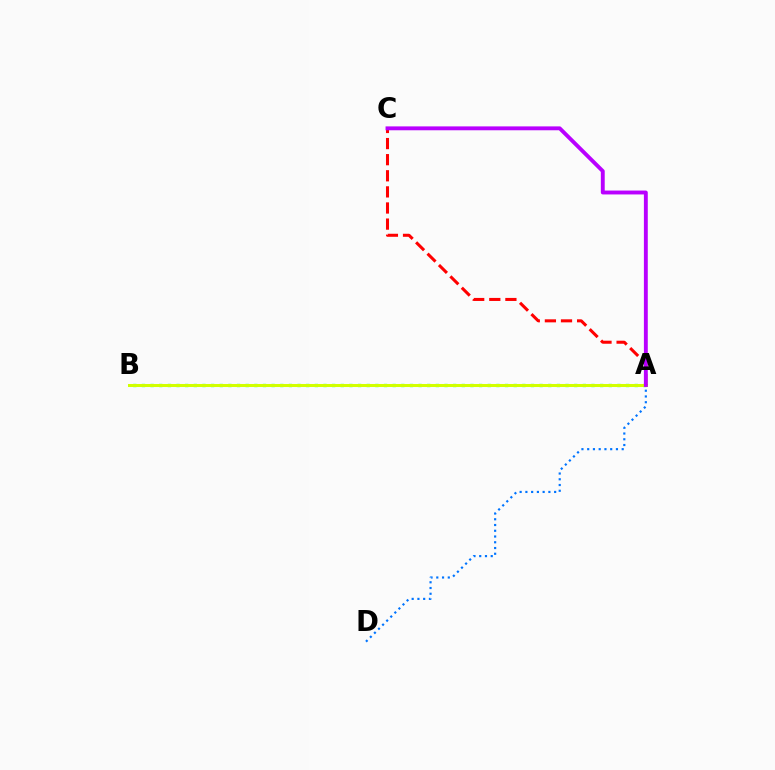{('A', 'B'): [{'color': '#00ff5c', 'line_style': 'dotted', 'thickness': 2.35}, {'color': '#d1ff00', 'line_style': 'solid', 'thickness': 2.17}], ('A', 'D'): [{'color': '#0074ff', 'line_style': 'dotted', 'thickness': 1.56}], ('A', 'C'): [{'color': '#ff0000', 'line_style': 'dashed', 'thickness': 2.19}, {'color': '#b900ff', 'line_style': 'solid', 'thickness': 2.79}]}